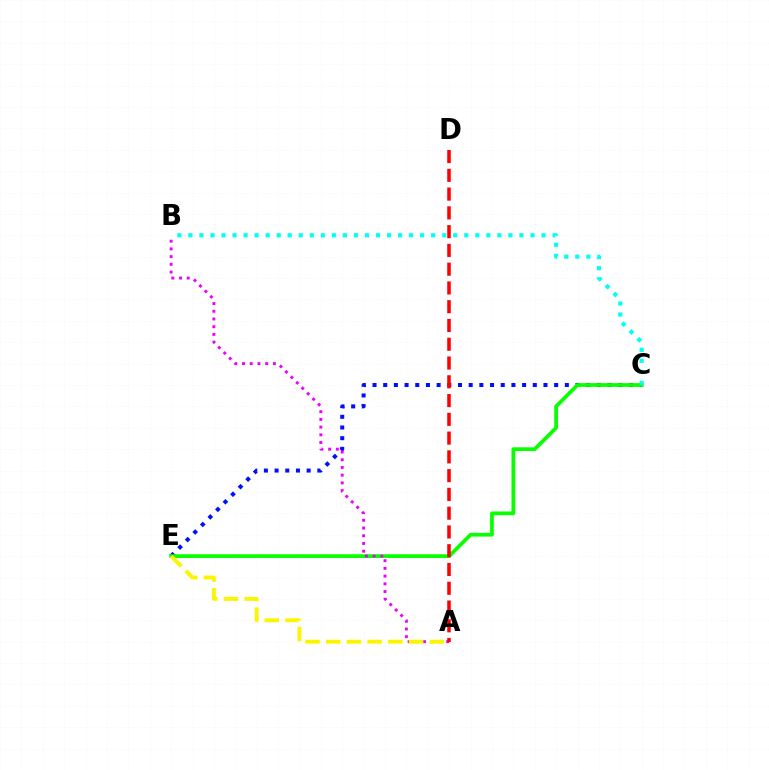{('C', 'E'): [{'color': '#0010ff', 'line_style': 'dotted', 'thickness': 2.9}, {'color': '#08ff00', 'line_style': 'solid', 'thickness': 2.69}], ('A', 'B'): [{'color': '#ee00ff', 'line_style': 'dotted', 'thickness': 2.1}], ('A', 'E'): [{'color': '#fcf500', 'line_style': 'dashed', 'thickness': 2.81}], ('B', 'C'): [{'color': '#00fff6', 'line_style': 'dotted', 'thickness': 3.0}], ('A', 'D'): [{'color': '#ff0000', 'line_style': 'dashed', 'thickness': 2.55}]}